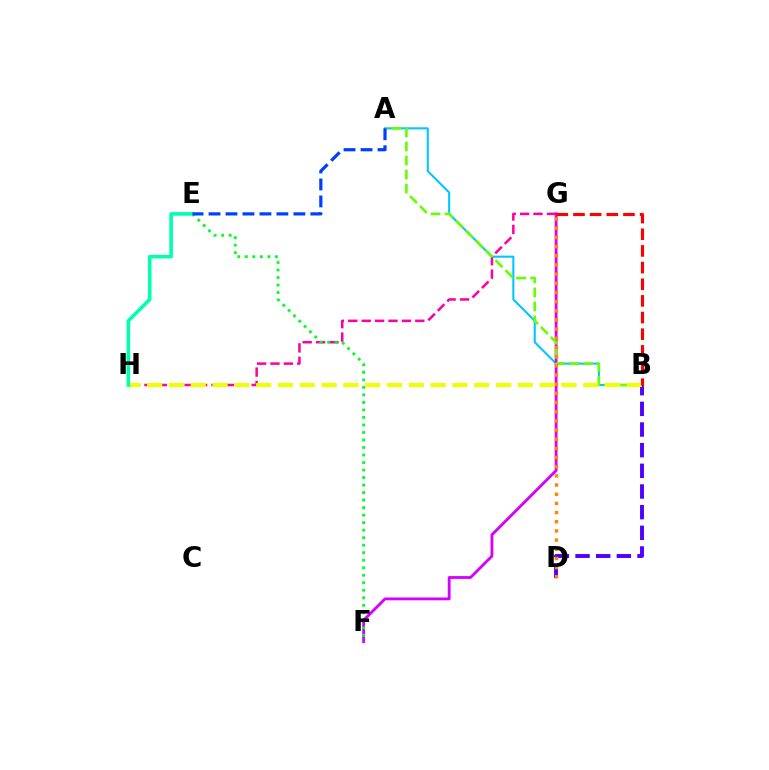{('A', 'B'): [{'color': '#00c7ff', 'line_style': 'solid', 'thickness': 1.51}, {'color': '#66ff00', 'line_style': 'dashed', 'thickness': 1.9}], ('F', 'G'): [{'color': '#d600ff', 'line_style': 'solid', 'thickness': 2.04}], ('G', 'H'): [{'color': '#ff00a0', 'line_style': 'dashed', 'thickness': 1.82}], ('E', 'F'): [{'color': '#00ff27', 'line_style': 'dotted', 'thickness': 2.04}], ('B', 'D'): [{'color': '#4f00ff', 'line_style': 'dashed', 'thickness': 2.81}], ('B', 'H'): [{'color': '#eeff00', 'line_style': 'dashed', 'thickness': 2.96}], ('D', 'G'): [{'color': '#ff8800', 'line_style': 'dotted', 'thickness': 2.49}], ('B', 'G'): [{'color': '#ff0000', 'line_style': 'dashed', 'thickness': 2.26}], ('E', 'H'): [{'color': '#00ffaf', 'line_style': 'solid', 'thickness': 2.58}], ('A', 'E'): [{'color': '#003fff', 'line_style': 'dashed', 'thickness': 2.31}]}